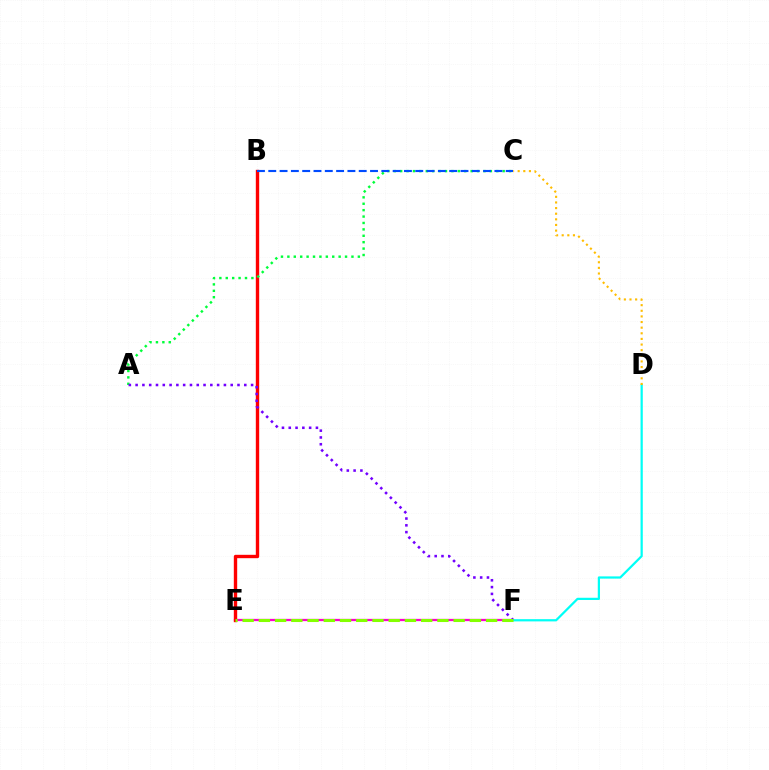{('E', 'F'): [{'color': '#ff00cf', 'line_style': 'solid', 'thickness': 1.64}, {'color': '#84ff00', 'line_style': 'dashed', 'thickness': 2.21}], ('B', 'E'): [{'color': '#ff0000', 'line_style': 'solid', 'thickness': 2.43}], ('A', 'C'): [{'color': '#00ff39', 'line_style': 'dotted', 'thickness': 1.74}], ('B', 'C'): [{'color': '#004bff', 'line_style': 'dashed', 'thickness': 1.54}], ('A', 'F'): [{'color': '#7200ff', 'line_style': 'dotted', 'thickness': 1.85}], ('D', 'F'): [{'color': '#00fff6', 'line_style': 'solid', 'thickness': 1.61}], ('C', 'D'): [{'color': '#ffbd00', 'line_style': 'dotted', 'thickness': 1.53}]}